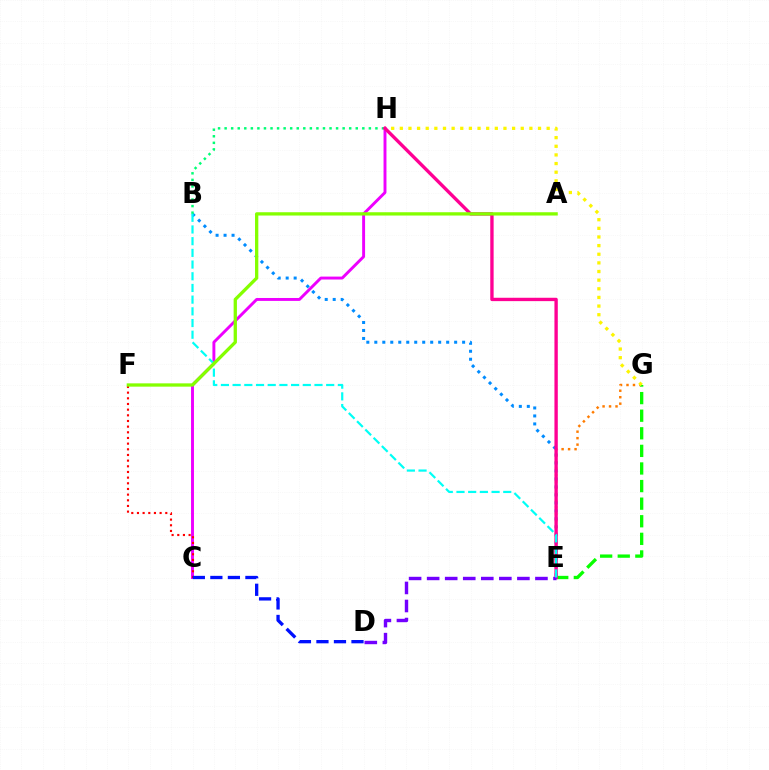{('B', 'E'): [{'color': '#008cff', 'line_style': 'dotted', 'thickness': 2.17}, {'color': '#00fff6', 'line_style': 'dashed', 'thickness': 1.59}], ('E', 'G'): [{'color': '#ff7c00', 'line_style': 'dotted', 'thickness': 1.76}, {'color': '#08ff00', 'line_style': 'dashed', 'thickness': 2.39}], ('C', 'H'): [{'color': '#ee00ff', 'line_style': 'solid', 'thickness': 2.1}], ('B', 'H'): [{'color': '#00ff74', 'line_style': 'dotted', 'thickness': 1.78}], ('C', 'F'): [{'color': '#ff0000', 'line_style': 'dotted', 'thickness': 1.54}], ('G', 'H'): [{'color': '#fcf500', 'line_style': 'dotted', 'thickness': 2.35}], ('E', 'H'): [{'color': '#ff0094', 'line_style': 'solid', 'thickness': 2.42}], ('D', 'E'): [{'color': '#7200ff', 'line_style': 'dashed', 'thickness': 2.45}], ('C', 'D'): [{'color': '#0010ff', 'line_style': 'dashed', 'thickness': 2.38}], ('A', 'F'): [{'color': '#84ff00', 'line_style': 'solid', 'thickness': 2.38}]}